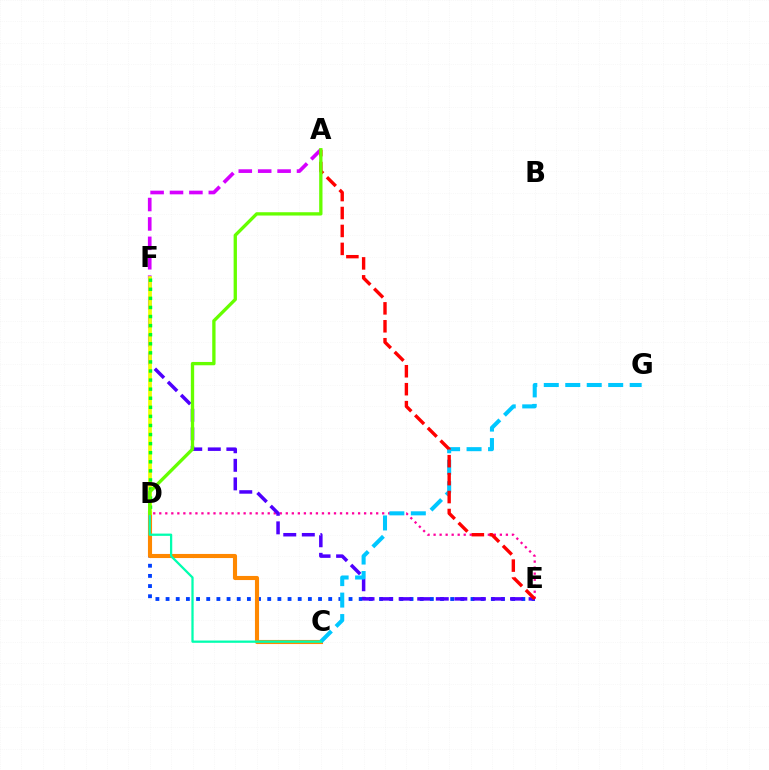{('D', 'E'): [{'color': '#003fff', 'line_style': 'dotted', 'thickness': 2.76}, {'color': '#ff00a0', 'line_style': 'dotted', 'thickness': 1.64}], ('C', 'D'): [{'color': '#ff8800', 'line_style': 'solid', 'thickness': 2.95}, {'color': '#00ffaf', 'line_style': 'solid', 'thickness': 1.63}], ('E', 'F'): [{'color': '#4f00ff', 'line_style': 'dashed', 'thickness': 2.52}], ('A', 'F'): [{'color': '#d600ff', 'line_style': 'dashed', 'thickness': 2.64}], ('C', 'G'): [{'color': '#00c7ff', 'line_style': 'dashed', 'thickness': 2.92}], ('D', 'F'): [{'color': '#eeff00', 'line_style': 'solid', 'thickness': 2.68}, {'color': '#00ff27', 'line_style': 'dotted', 'thickness': 2.47}], ('A', 'E'): [{'color': '#ff0000', 'line_style': 'dashed', 'thickness': 2.44}], ('A', 'D'): [{'color': '#66ff00', 'line_style': 'solid', 'thickness': 2.39}]}